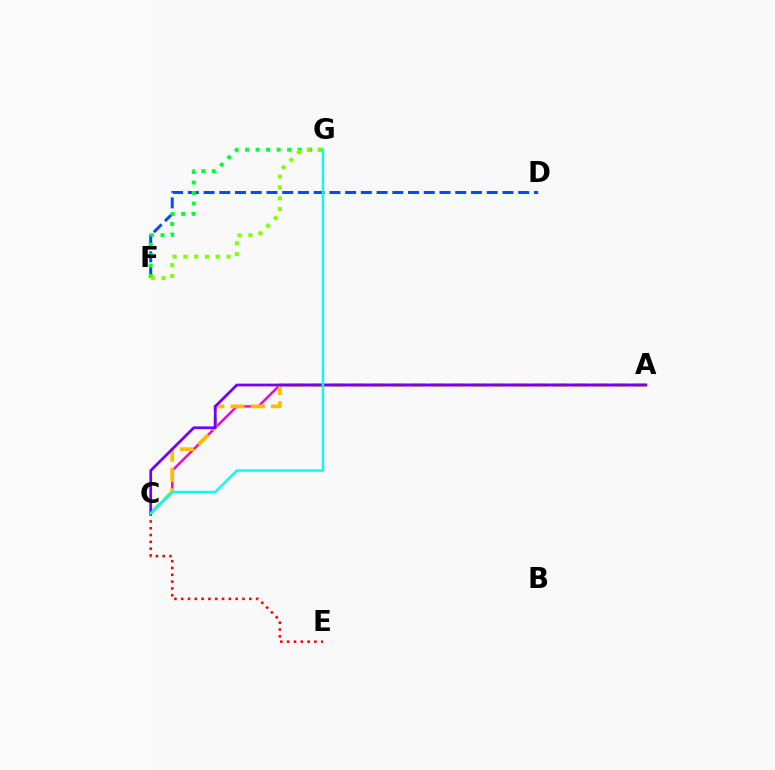{('A', 'C'): [{'color': '#ff00cf', 'line_style': 'solid', 'thickness': 1.78}, {'color': '#ffbd00', 'line_style': 'dashed', 'thickness': 2.75}, {'color': '#7200ff', 'line_style': 'solid', 'thickness': 1.97}], ('D', 'F'): [{'color': '#004bff', 'line_style': 'dashed', 'thickness': 2.14}], ('F', 'G'): [{'color': '#00ff39', 'line_style': 'dotted', 'thickness': 2.86}, {'color': '#84ff00', 'line_style': 'dotted', 'thickness': 2.93}], ('C', 'E'): [{'color': '#ff0000', 'line_style': 'dotted', 'thickness': 1.85}], ('C', 'G'): [{'color': '#00fff6', 'line_style': 'solid', 'thickness': 1.73}]}